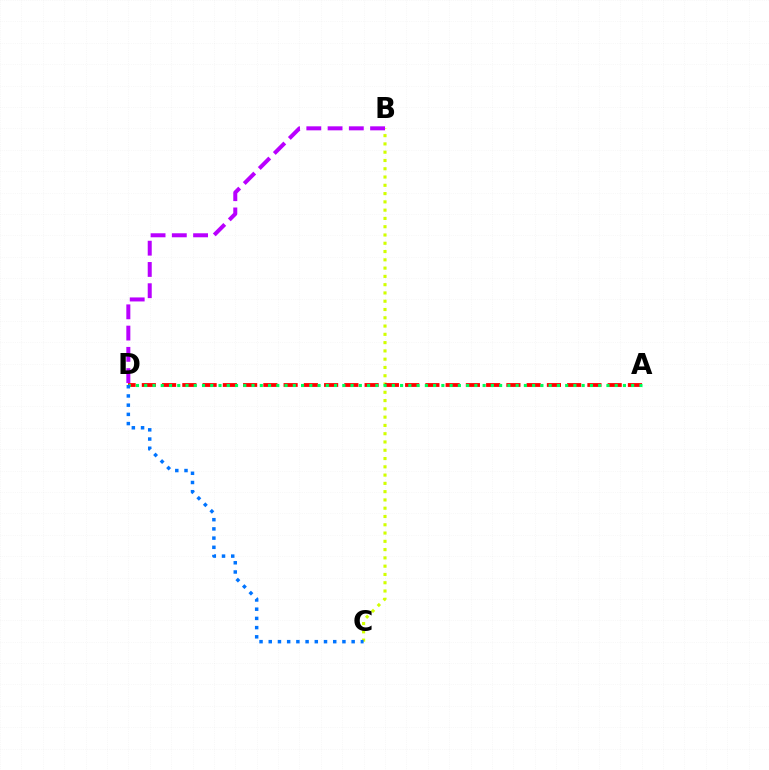{('B', 'C'): [{'color': '#d1ff00', 'line_style': 'dotted', 'thickness': 2.25}], ('B', 'D'): [{'color': '#b900ff', 'line_style': 'dashed', 'thickness': 2.89}], ('A', 'D'): [{'color': '#ff0000', 'line_style': 'dashed', 'thickness': 2.75}, {'color': '#00ff5c', 'line_style': 'dotted', 'thickness': 2.24}], ('C', 'D'): [{'color': '#0074ff', 'line_style': 'dotted', 'thickness': 2.5}]}